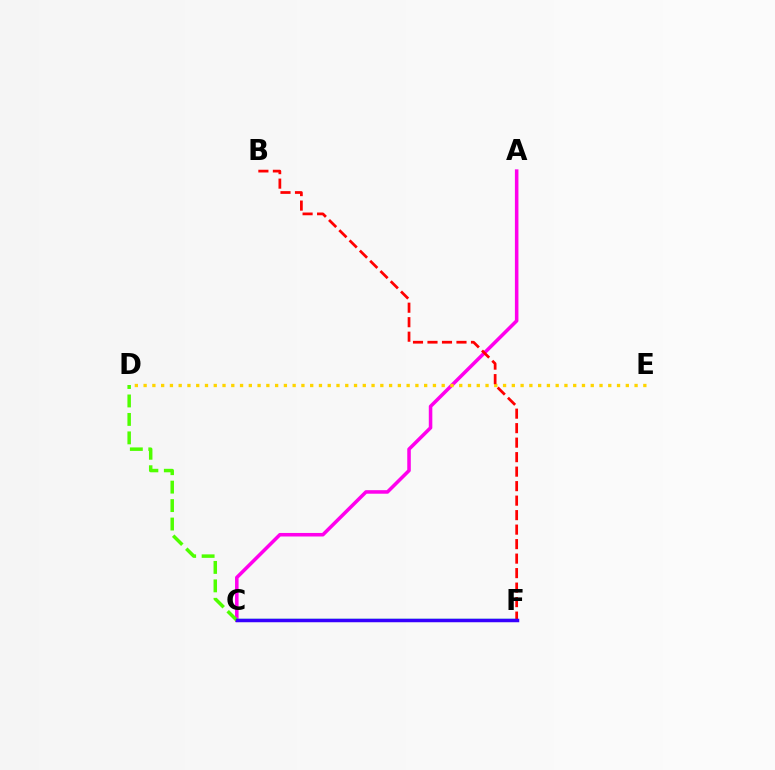{('A', 'C'): [{'color': '#ff00ed', 'line_style': 'solid', 'thickness': 2.55}], ('D', 'E'): [{'color': '#ffd500', 'line_style': 'dotted', 'thickness': 2.38}], ('C', 'F'): [{'color': '#00ff86', 'line_style': 'solid', 'thickness': 1.72}, {'color': '#009eff', 'line_style': 'dotted', 'thickness': 2.1}, {'color': '#3700ff', 'line_style': 'solid', 'thickness': 2.51}], ('C', 'D'): [{'color': '#4fff00', 'line_style': 'dashed', 'thickness': 2.51}], ('B', 'F'): [{'color': '#ff0000', 'line_style': 'dashed', 'thickness': 1.97}]}